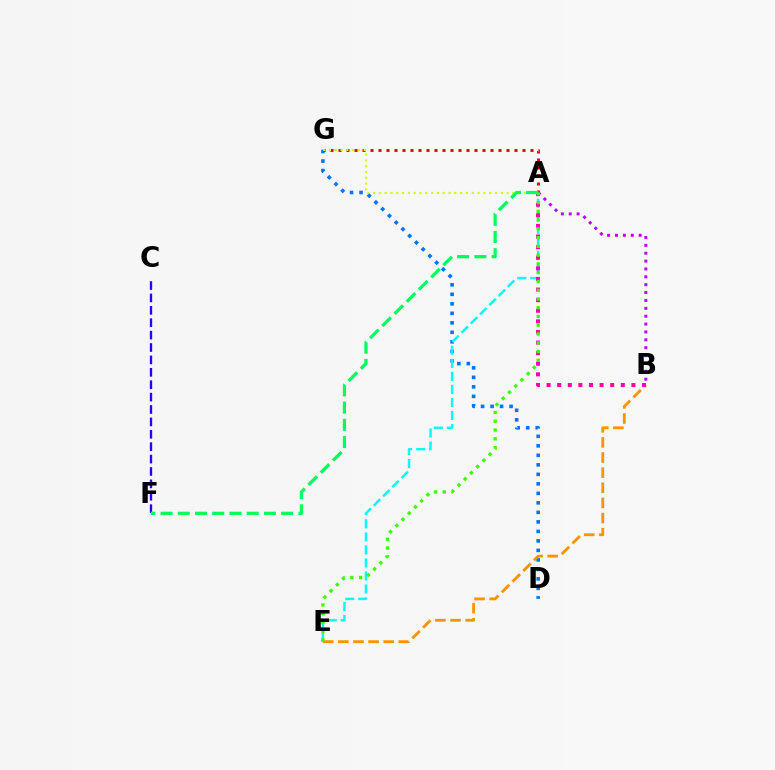{('A', 'B'): [{'color': '#b900ff', 'line_style': 'dotted', 'thickness': 2.14}, {'color': '#ff00ac', 'line_style': 'dotted', 'thickness': 2.88}], ('D', 'G'): [{'color': '#0074ff', 'line_style': 'dotted', 'thickness': 2.58}], ('A', 'G'): [{'color': '#ff0000', 'line_style': 'dotted', 'thickness': 2.17}, {'color': '#d1ff00', 'line_style': 'dotted', 'thickness': 1.58}], ('A', 'E'): [{'color': '#00fff6', 'line_style': 'dashed', 'thickness': 1.77}, {'color': '#3dff00', 'line_style': 'dotted', 'thickness': 2.38}], ('C', 'F'): [{'color': '#2500ff', 'line_style': 'dashed', 'thickness': 1.68}], ('B', 'E'): [{'color': '#ff9400', 'line_style': 'dashed', 'thickness': 2.06}], ('A', 'F'): [{'color': '#00ff5c', 'line_style': 'dashed', 'thickness': 2.34}]}